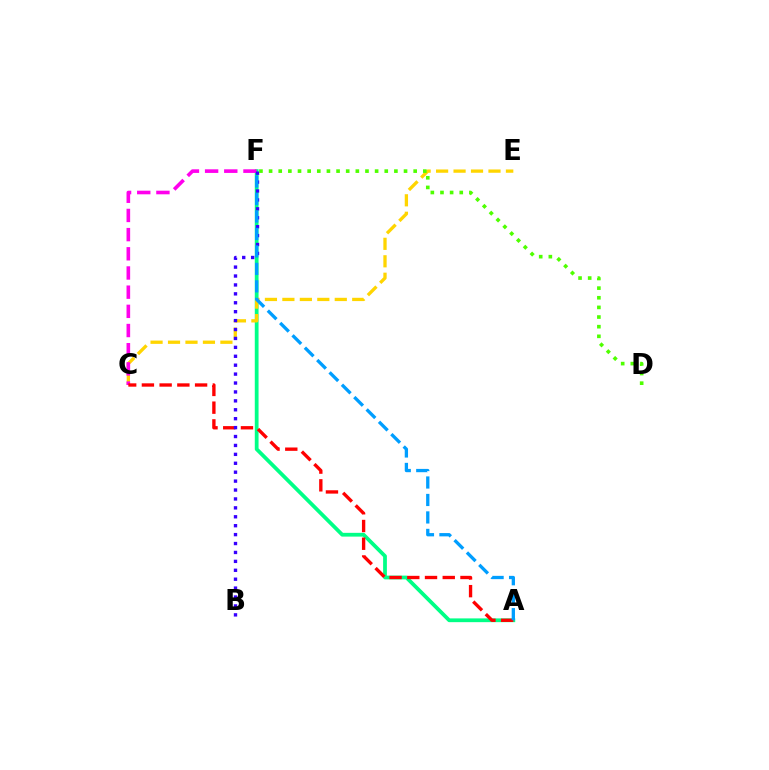{('A', 'F'): [{'color': '#00ff86', 'line_style': 'solid', 'thickness': 2.71}, {'color': '#009eff', 'line_style': 'dashed', 'thickness': 2.37}], ('C', 'E'): [{'color': '#ffd500', 'line_style': 'dashed', 'thickness': 2.37}], ('C', 'F'): [{'color': '#ff00ed', 'line_style': 'dashed', 'thickness': 2.61}], ('A', 'C'): [{'color': '#ff0000', 'line_style': 'dashed', 'thickness': 2.41}], ('B', 'F'): [{'color': '#3700ff', 'line_style': 'dotted', 'thickness': 2.42}], ('D', 'F'): [{'color': '#4fff00', 'line_style': 'dotted', 'thickness': 2.62}]}